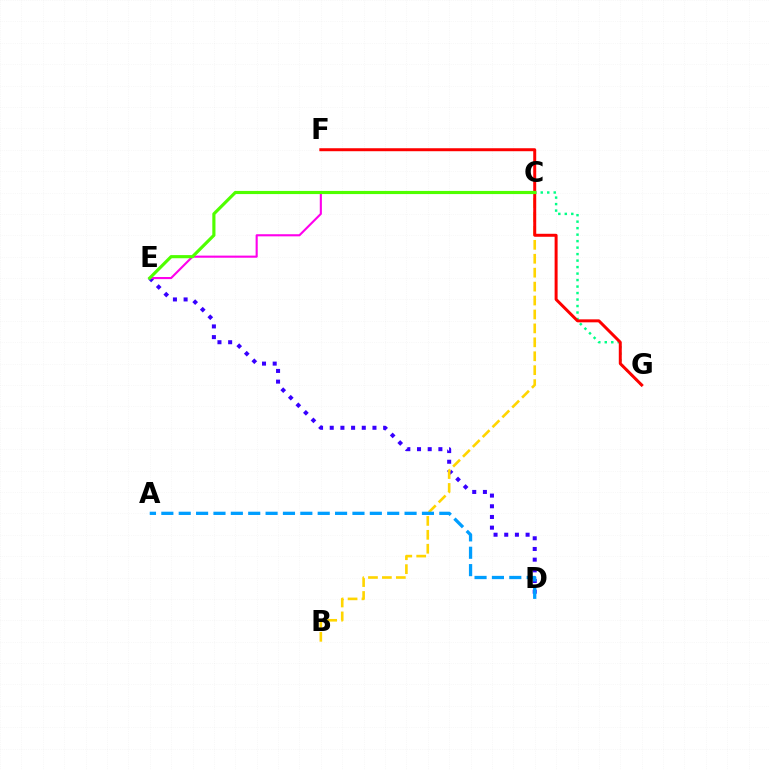{('D', 'E'): [{'color': '#3700ff', 'line_style': 'dotted', 'thickness': 2.9}], ('B', 'C'): [{'color': '#ffd500', 'line_style': 'dashed', 'thickness': 1.89}], ('C', 'E'): [{'color': '#ff00ed', 'line_style': 'solid', 'thickness': 1.52}, {'color': '#4fff00', 'line_style': 'solid', 'thickness': 2.27}], ('A', 'D'): [{'color': '#009eff', 'line_style': 'dashed', 'thickness': 2.36}], ('C', 'G'): [{'color': '#00ff86', 'line_style': 'dotted', 'thickness': 1.76}], ('F', 'G'): [{'color': '#ff0000', 'line_style': 'solid', 'thickness': 2.15}]}